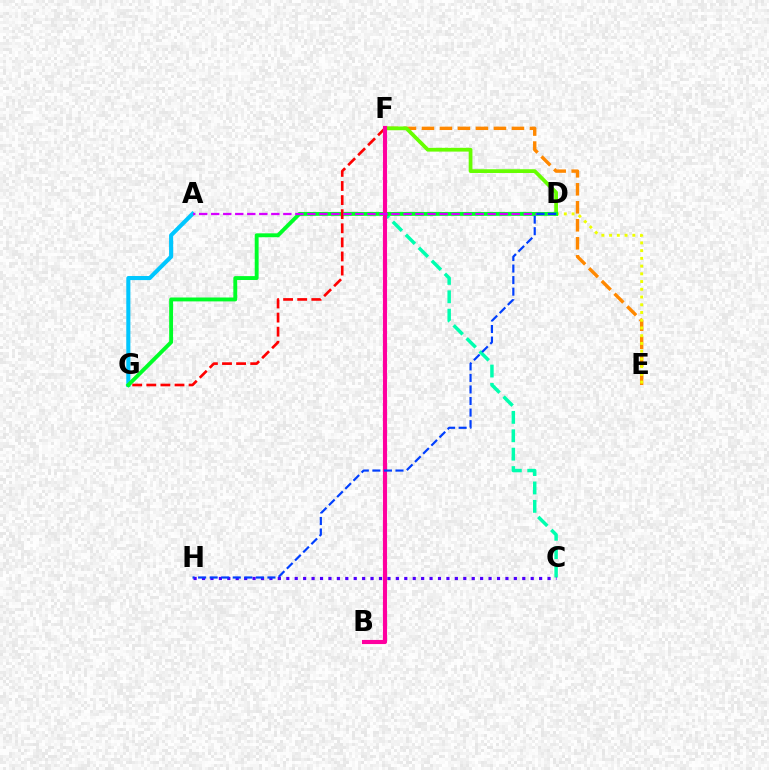{('A', 'G'): [{'color': '#00c7ff', 'line_style': 'solid', 'thickness': 2.95}], ('E', 'F'): [{'color': '#ff8800', 'line_style': 'dashed', 'thickness': 2.45}], ('C', 'F'): [{'color': '#00ffaf', 'line_style': 'dashed', 'thickness': 2.5}], ('D', 'E'): [{'color': '#eeff00', 'line_style': 'dotted', 'thickness': 2.1}], ('C', 'H'): [{'color': '#4f00ff', 'line_style': 'dotted', 'thickness': 2.29}], ('D', 'F'): [{'color': '#66ff00', 'line_style': 'solid', 'thickness': 2.7}], ('D', 'G'): [{'color': '#00ff27', 'line_style': 'solid', 'thickness': 2.8}], ('F', 'G'): [{'color': '#ff0000', 'line_style': 'dashed', 'thickness': 1.91}], ('B', 'F'): [{'color': '#ff00a0', 'line_style': 'solid', 'thickness': 2.97}], ('A', 'D'): [{'color': '#d600ff', 'line_style': 'dashed', 'thickness': 1.63}], ('D', 'H'): [{'color': '#003fff', 'line_style': 'dashed', 'thickness': 1.57}]}